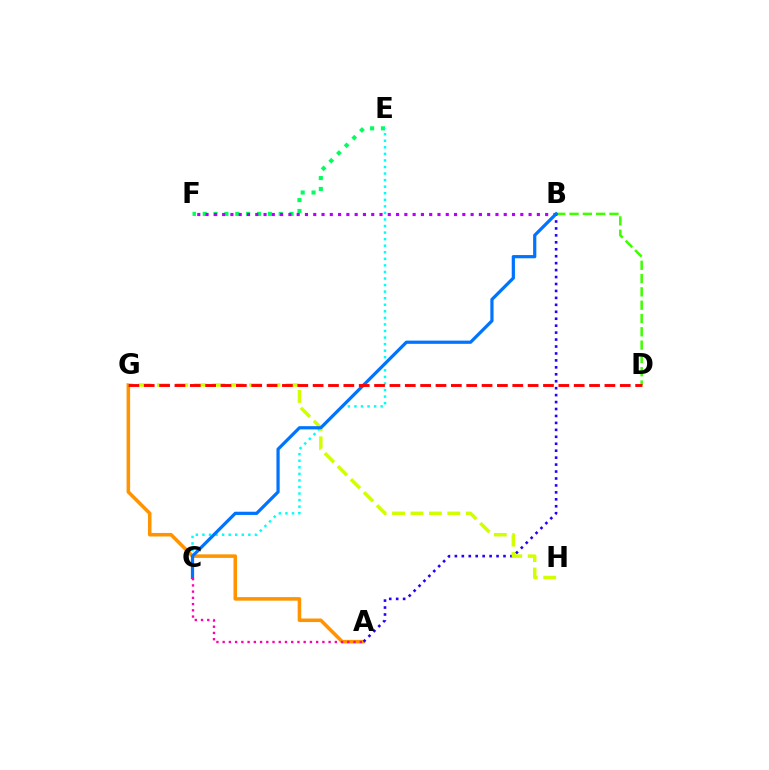{('B', 'D'): [{'color': '#3dff00', 'line_style': 'dashed', 'thickness': 1.81}], ('A', 'G'): [{'color': '#ff9400', 'line_style': 'solid', 'thickness': 2.55}], ('E', 'F'): [{'color': '#00ff5c', 'line_style': 'dotted', 'thickness': 2.95}], ('B', 'F'): [{'color': '#b900ff', 'line_style': 'dotted', 'thickness': 2.25}], ('C', 'E'): [{'color': '#00fff6', 'line_style': 'dotted', 'thickness': 1.78}], ('A', 'B'): [{'color': '#2500ff', 'line_style': 'dotted', 'thickness': 1.89}], ('G', 'H'): [{'color': '#d1ff00', 'line_style': 'dashed', 'thickness': 2.5}], ('B', 'C'): [{'color': '#0074ff', 'line_style': 'solid', 'thickness': 2.32}], ('D', 'G'): [{'color': '#ff0000', 'line_style': 'dashed', 'thickness': 2.09}], ('A', 'C'): [{'color': '#ff00ac', 'line_style': 'dotted', 'thickness': 1.69}]}